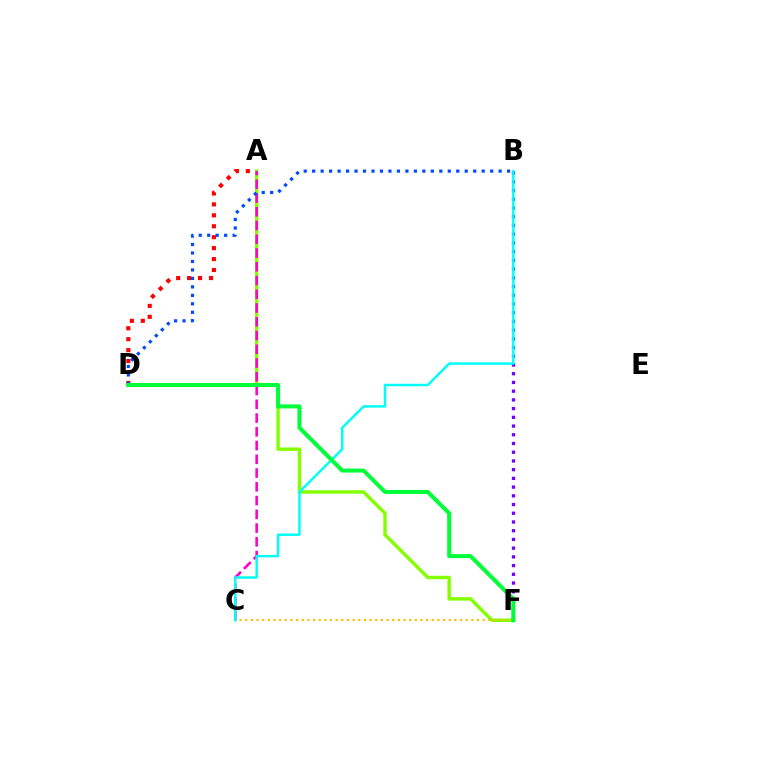{('A', 'D'): [{'color': '#ff0000', 'line_style': 'dotted', 'thickness': 2.97}], ('A', 'F'): [{'color': '#84ff00', 'line_style': 'solid', 'thickness': 2.47}], ('A', 'C'): [{'color': '#ff00cf', 'line_style': 'dashed', 'thickness': 1.87}], ('B', 'F'): [{'color': '#7200ff', 'line_style': 'dotted', 'thickness': 2.37}], ('C', 'F'): [{'color': '#ffbd00', 'line_style': 'dotted', 'thickness': 1.54}], ('B', 'D'): [{'color': '#004bff', 'line_style': 'dotted', 'thickness': 2.3}], ('B', 'C'): [{'color': '#00fff6', 'line_style': 'solid', 'thickness': 1.78}], ('D', 'F'): [{'color': '#00ff39', 'line_style': 'solid', 'thickness': 2.9}]}